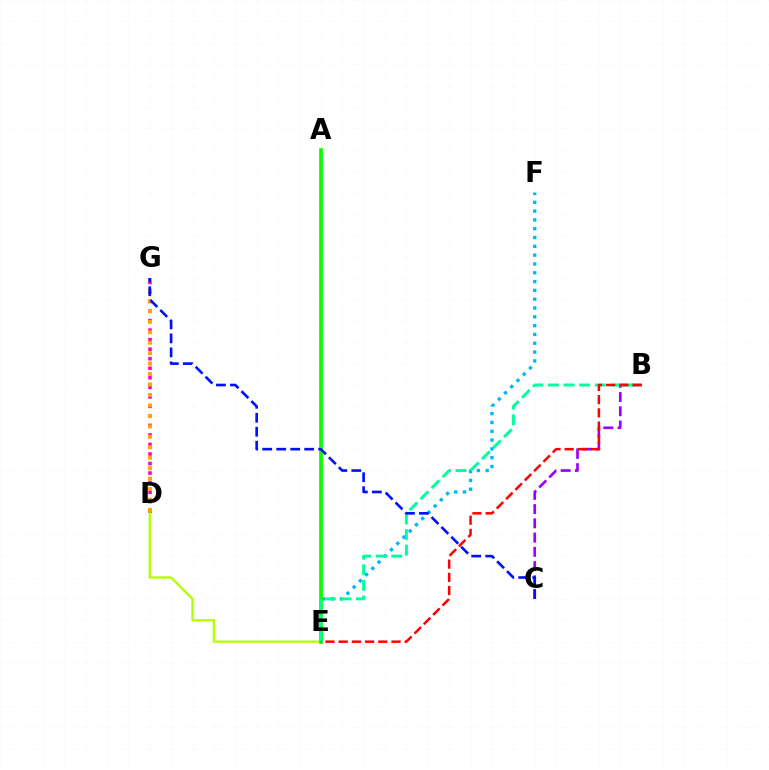{('E', 'F'): [{'color': '#00b5ff', 'line_style': 'dotted', 'thickness': 2.39}], ('B', 'C'): [{'color': '#9b00ff', 'line_style': 'dashed', 'thickness': 1.93}], ('D', 'G'): [{'color': '#ff00bd', 'line_style': 'dotted', 'thickness': 2.59}, {'color': '#ffa500', 'line_style': 'dotted', 'thickness': 2.84}], ('D', 'E'): [{'color': '#b3ff00', 'line_style': 'solid', 'thickness': 1.68}], ('A', 'E'): [{'color': '#08ff00', 'line_style': 'solid', 'thickness': 2.67}], ('B', 'E'): [{'color': '#00ff9d', 'line_style': 'dashed', 'thickness': 2.12}, {'color': '#ff0000', 'line_style': 'dashed', 'thickness': 1.79}], ('C', 'G'): [{'color': '#0010ff', 'line_style': 'dashed', 'thickness': 1.9}]}